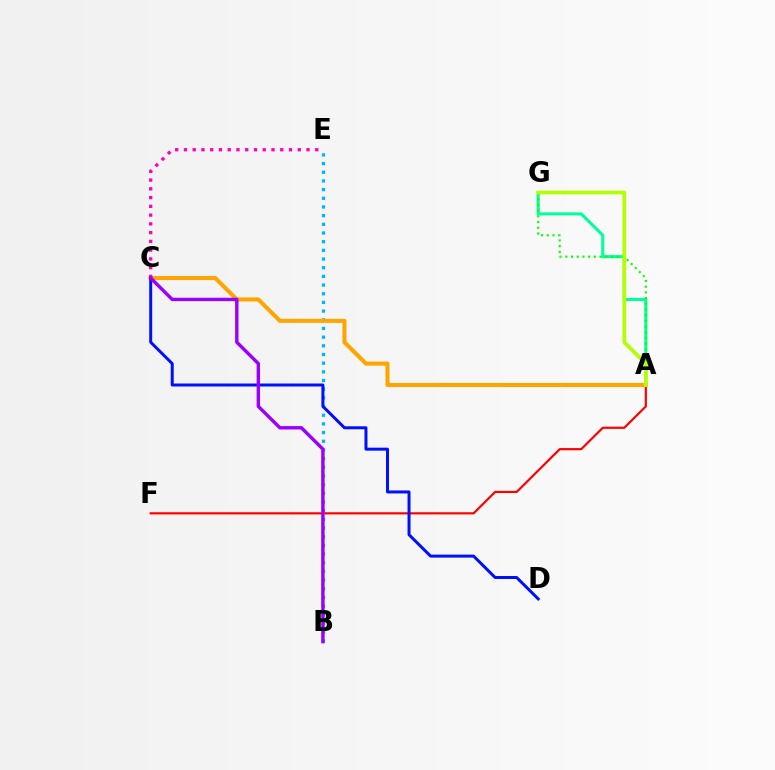{('A', 'G'): [{'color': '#00ff9d', 'line_style': 'solid', 'thickness': 2.2}, {'color': '#08ff00', 'line_style': 'dotted', 'thickness': 1.55}, {'color': '#b3ff00', 'line_style': 'solid', 'thickness': 2.67}], ('A', 'F'): [{'color': '#ff0000', 'line_style': 'solid', 'thickness': 1.57}], ('B', 'E'): [{'color': '#00b5ff', 'line_style': 'dotted', 'thickness': 2.36}], ('A', 'C'): [{'color': '#ffa500', 'line_style': 'solid', 'thickness': 2.93}], ('C', 'D'): [{'color': '#0010ff', 'line_style': 'solid', 'thickness': 2.15}], ('C', 'E'): [{'color': '#ff00bd', 'line_style': 'dotted', 'thickness': 2.38}], ('B', 'C'): [{'color': '#9b00ff', 'line_style': 'solid', 'thickness': 2.45}]}